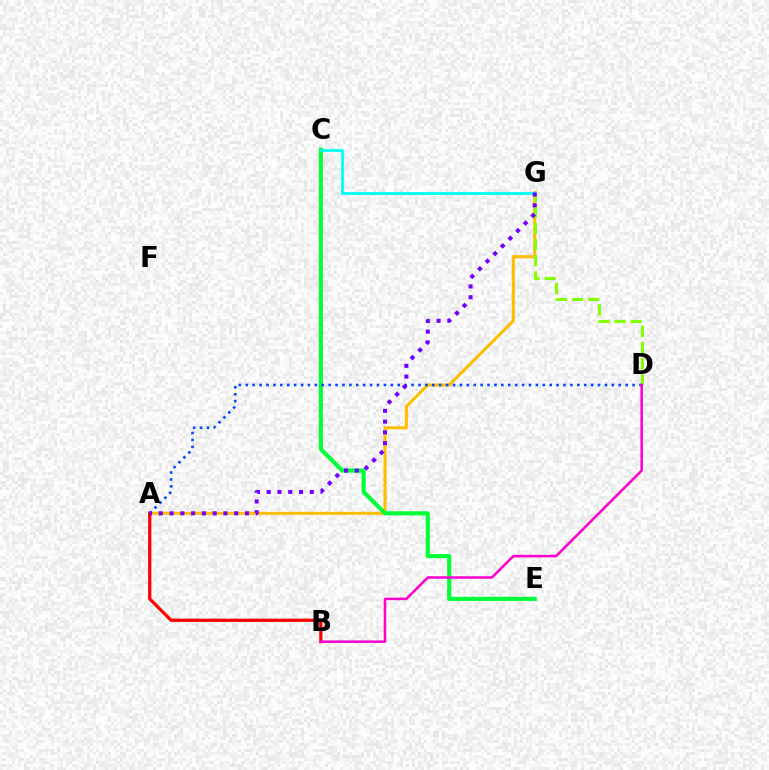{('A', 'G'): [{'color': '#ffbd00', 'line_style': 'solid', 'thickness': 2.17}, {'color': '#7200ff', 'line_style': 'dotted', 'thickness': 2.93}], ('A', 'B'): [{'color': '#ff0000', 'line_style': 'solid', 'thickness': 2.32}], ('D', 'G'): [{'color': '#84ff00', 'line_style': 'dashed', 'thickness': 2.19}], ('C', 'E'): [{'color': '#00ff39', 'line_style': 'solid', 'thickness': 2.96}], ('A', 'D'): [{'color': '#004bff', 'line_style': 'dotted', 'thickness': 1.88}], ('C', 'G'): [{'color': '#00fff6', 'line_style': 'solid', 'thickness': 2.0}], ('B', 'D'): [{'color': '#ff00cf', 'line_style': 'solid', 'thickness': 1.82}]}